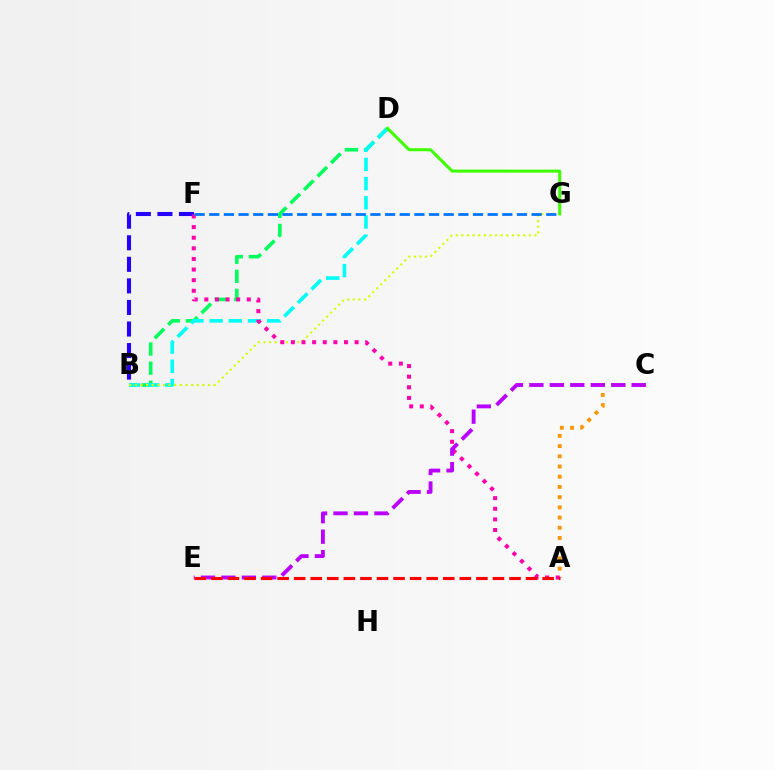{('B', 'D'): [{'color': '#00ff5c', 'line_style': 'dashed', 'thickness': 2.59}, {'color': '#00fff6', 'line_style': 'dashed', 'thickness': 2.61}], ('A', 'C'): [{'color': '#ff9400', 'line_style': 'dotted', 'thickness': 2.77}], ('B', 'F'): [{'color': '#2500ff', 'line_style': 'dashed', 'thickness': 2.93}], ('B', 'G'): [{'color': '#d1ff00', 'line_style': 'dotted', 'thickness': 1.53}], ('A', 'F'): [{'color': '#ff00ac', 'line_style': 'dotted', 'thickness': 2.88}], ('C', 'E'): [{'color': '#b900ff', 'line_style': 'dashed', 'thickness': 2.78}], ('A', 'E'): [{'color': '#ff0000', 'line_style': 'dashed', 'thickness': 2.25}], ('D', 'G'): [{'color': '#3dff00', 'line_style': 'solid', 'thickness': 2.16}], ('F', 'G'): [{'color': '#0074ff', 'line_style': 'dashed', 'thickness': 1.99}]}